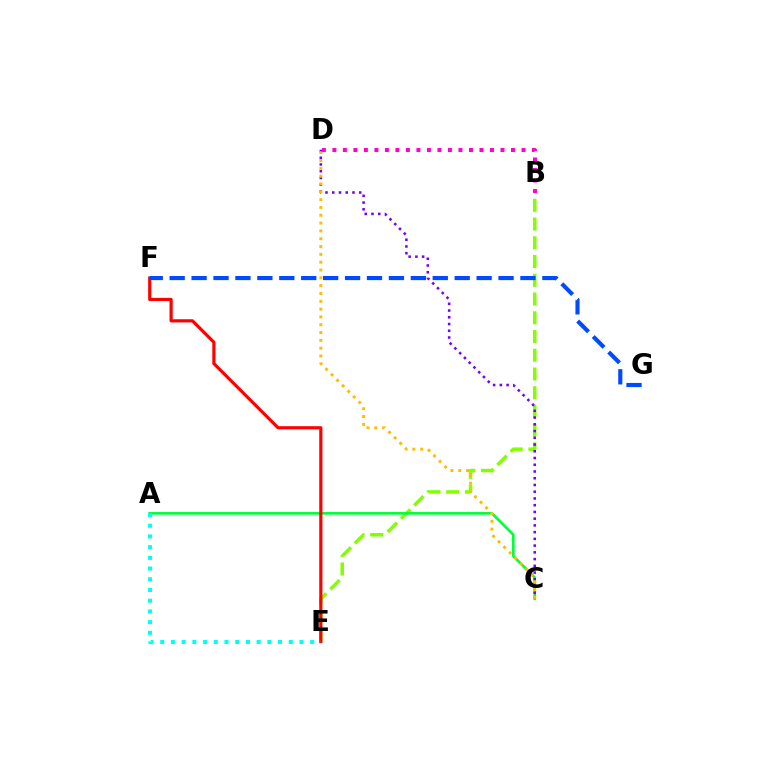{('B', 'E'): [{'color': '#84ff00', 'line_style': 'dashed', 'thickness': 2.55}], ('A', 'C'): [{'color': '#00ff39', 'line_style': 'solid', 'thickness': 1.89}], ('E', 'F'): [{'color': '#ff0000', 'line_style': 'solid', 'thickness': 2.28}], ('F', 'G'): [{'color': '#004bff', 'line_style': 'dashed', 'thickness': 2.98}], ('A', 'E'): [{'color': '#00fff6', 'line_style': 'dotted', 'thickness': 2.91}], ('C', 'D'): [{'color': '#7200ff', 'line_style': 'dotted', 'thickness': 1.83}, {'color': '#ffbd00', 'line_style': 'dotted', 'thickness': 2.12}], ('B', 'D'): [{'color': '#ff00cf', 'line_style': 'dotted', 'thickness': 2.85}]}